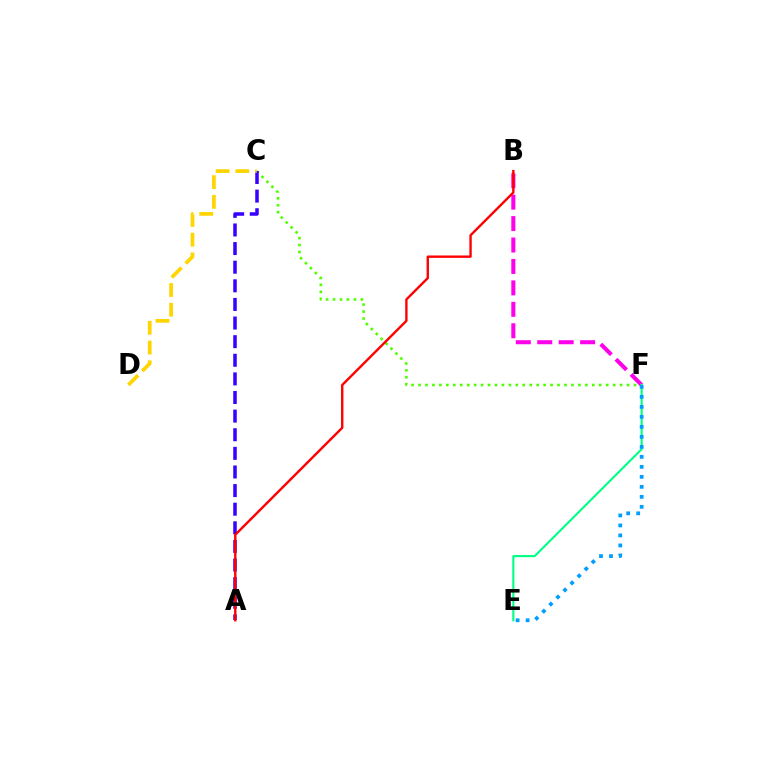{('B', 'F'): [{'color': '#ff00ed', 'line_style': 'dashed', 'thickness': 2.91}], ('C', 'F'): [{'color': '#4fff00', 'line_style': 'dotted', 'thickness': 1.89}], ('E', 'F'): [{'color': '#00ff86', 'line_style': 'solid', 'thickness': 1.53}, {'color': '#009eff', 'line_style': 'dotted', 'thickness': 2.72}], ('A', 'C'): [{'color': '#3700ff', 'line_style': 'dashed', 'thickness': 2.53}], ('C', 'D'): [{'color': '#ffd500', 'line_style': 'dashed', 'thickness': 2.68}], ('A', 'B'): [{'color': '#ff0000', 'line_style': 'solid', 'thickness': 1.72}]}